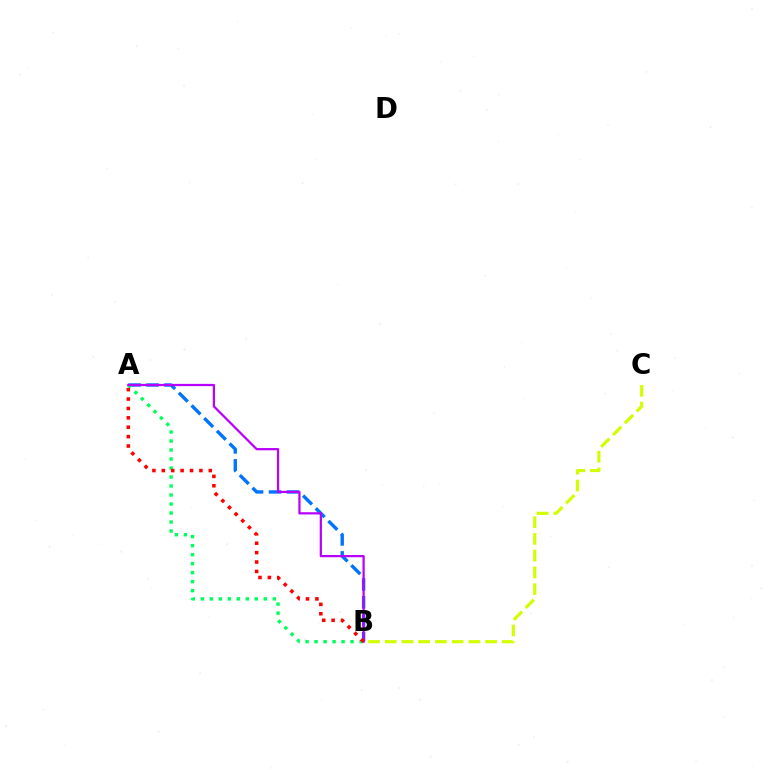{('B', 'C'): [{'color': '#d1ff00', 'line_style': 'dashed', 'thickness': 2.27}], ('A', 'B'): [{'color': '#0074ff', 'line_style': 'dashed', 'thickness': 2.44}, {'color': '#00ff5c', 'line_style': 'dotted', 'thickness': 2.45}, {'color': '#b900ff', 'line_style': 'solid', 'thickness': 1.61}, {'color': '#ff0000', 'line_style': 'dotted', 'thickness': 2.55}]}